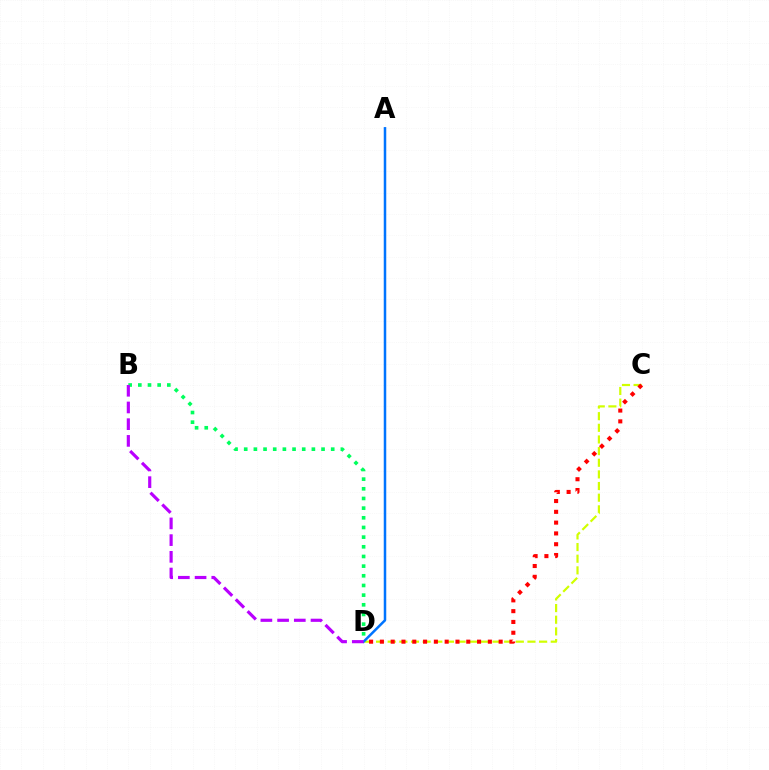{('C', 'D'): [{'color': '#d1ff00', 'line_style': 'dashed', 'thickness': 1.58}, {'color': '#ff0000', 'line_style': 'dotted', 'thickness': 2.93}], ('A', 'D'): [{'color': '#0074ff', 'line_style': 'solid', 'thickness': 1.81}], ('B', 'D'): [{'color': '#00ff5c', 'line_style': 'dotted', 'thickness': 2.63}, {'color': '#b900ff', 'line_style': 'dashed', 'thickness': 2.27}]}